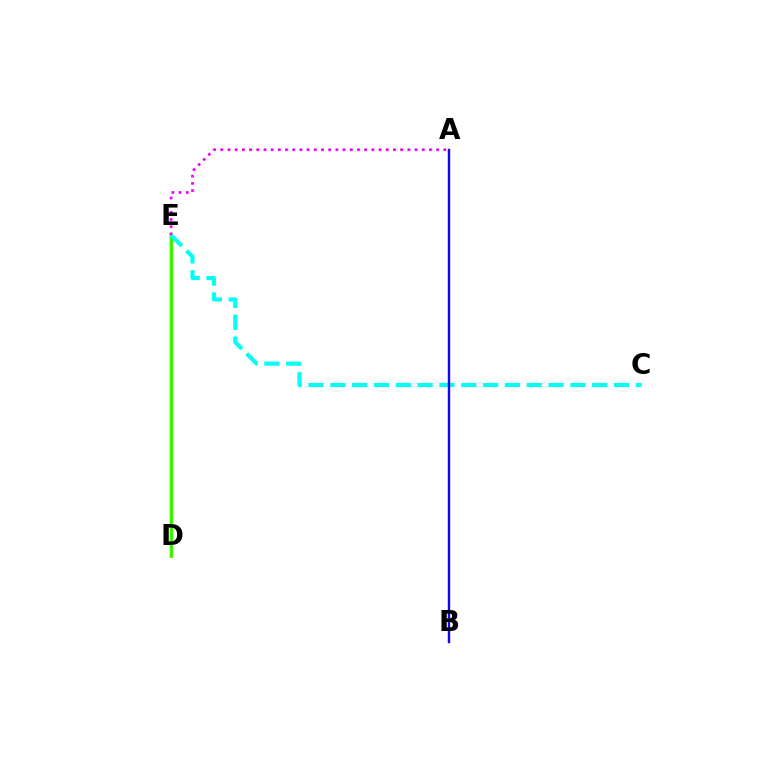{('D', 'E'): [{'color': '#fcf500', 'line_style': 'solid', 'thickness': 2.85}, {'color': '#08ff00', 'line_style': 'solid', 'thickness': 1.83}], ('A', 'E'): [{'color': '#ee00ff', 'line_style': 'dotted', 'thickness': 1.95}], ('C', 'E'): [{'color': '#00fff6', 'line_style': 'dashed', 'thickness': 2.97}], ('A', 'B'): [{'color': '#ff0000', 'line_style': 'solid', 'thickness': 1.67}, {'color': '#0010ff', 'line_style': 'solid', 'thickness': 1.59}]}